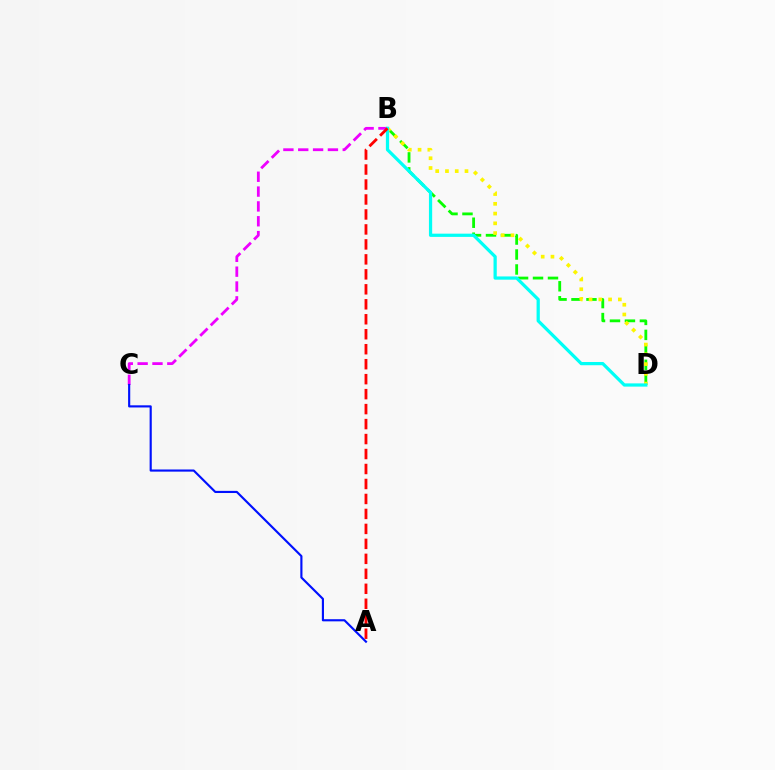{('B', 'D'): [{'color': '#08ff00', 'line_style': 'dashed', 'thickness': 2.03}, {'color': '#fcf500', 'line_style': 'dotted', 'thickness': 2.65}, {'color': '#00fff6', 'line_style': 'solid', 'thickness': 2.33}], ('B', 'C'): [{'color': '#ee00ff', 'line_style': 'dashed', 'thickness': 2.02}], ('A', 'C'): [{'color': '#0010ff', 'line_style': 'solid', 'thickness': 1.54}], ('A', 'B'): [{'color': '#ff0000', 'line_style': 'dashed', 'thickness': 2.03}]}